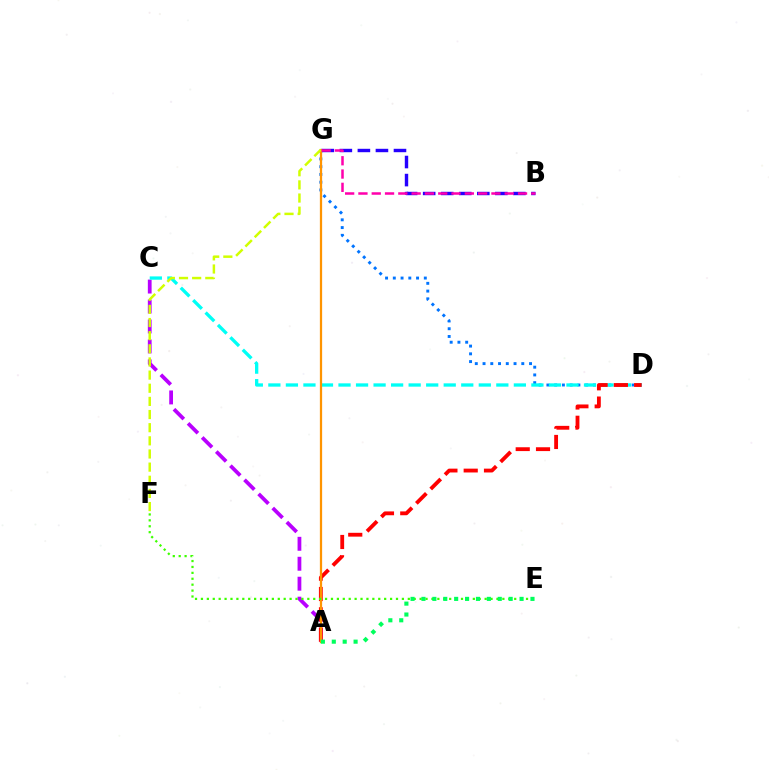{('B', 'G'): [{'color': '#2500ff', 'line_style': 'dashed', 'thickness': 2.45}, {'color': '#ff00ac', 'line_style': 'dashed', 'thickness': 1.81}], ('D', 'G'): [{'color': '#0074ff', 'line_style': 'dotted', 'thickness': 2.11}], ('A', 'C'): [{'color': '#b900ff', 'line_style': 'dashed', 'thickness': 2.71}], ('C', 'D'): [{'color': '#00fff6', 'line_style': 'dashed', 'thickness': 2.38}], ('A', 'D'): [{'color': '#ff0000', 'line_style': 'dashed', 'thickness': 2.76}], ('A', 'G'): [{'color': '#ff9400', 'line_style': 'solid', 'thickness': 1.62}], ('E', 'F'): [{'color': '#3dff00', 'line_style': 'dotted', 'thickness': 1.61}], ('A', 'E'): [{'color': '#00ff5c', 'line_style': 'dotted', 'thickness': 2.96}], ('F', 'G'): [{'color': '#d1ff00', 'line_style': 'dashed', 'thickness': 1.79}]}